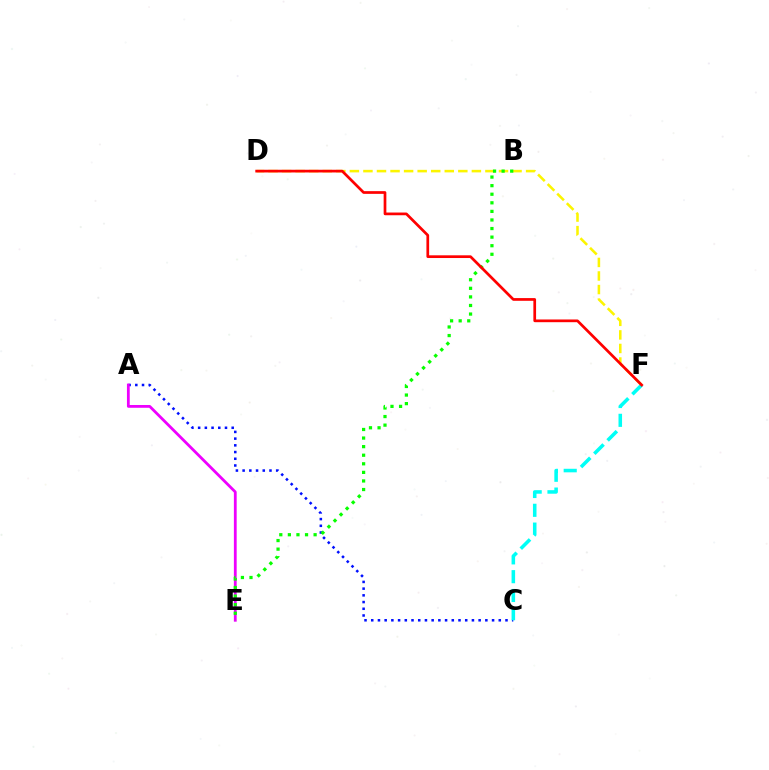{('A', 'C'): [{'color': '#0010ff', 'line_style': 'dotted', 'thickness': 1.82}], ('D', 'F'): [{'color': '#fcf500', 'line_style': 'dashed', 'thickness': 1.84}, {'color': '#ff0000', 'line_style': 'solid', 'thickness': 1.95}], ('A', 'E'): [{'color': '#ee00ff', 'line_style': 'solid', 'thickness': 2.01}], ('C', 'F'): [{'color': '#00fff6', 'line_style': 'dashed', 'thickness': 2.56}], ('B', 'E'): [{'color': '#08ff00', 'line_style': 'dotted', 'thickness': 2.33}]}